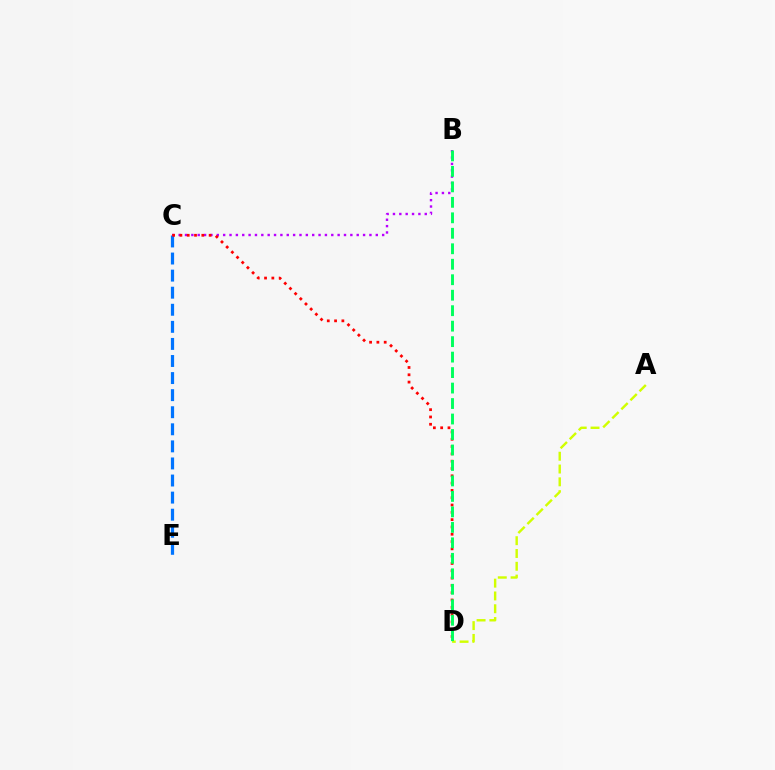{('C', 'E'): [{'color': '#0074ff', 'line_style': 'dashed', 'thickness': 2.32}], ('A', 'D'): [{'color': '#d1ff00', 'line_style': 'dashed', 'thickness': 1.74}], ('B', 'C'): [{'color': '#b900ff', 'line_style': 'dotted', 'thickness': 1.73}], ('C', 'D'): [{'color': '#ff0000', 'line_style': 'dotted', 'thickness': 1.98}], ('B', 'D'): [{'color': '#00ff5c', 'line_style': 'dashed', 'thickness': 2.1}]}